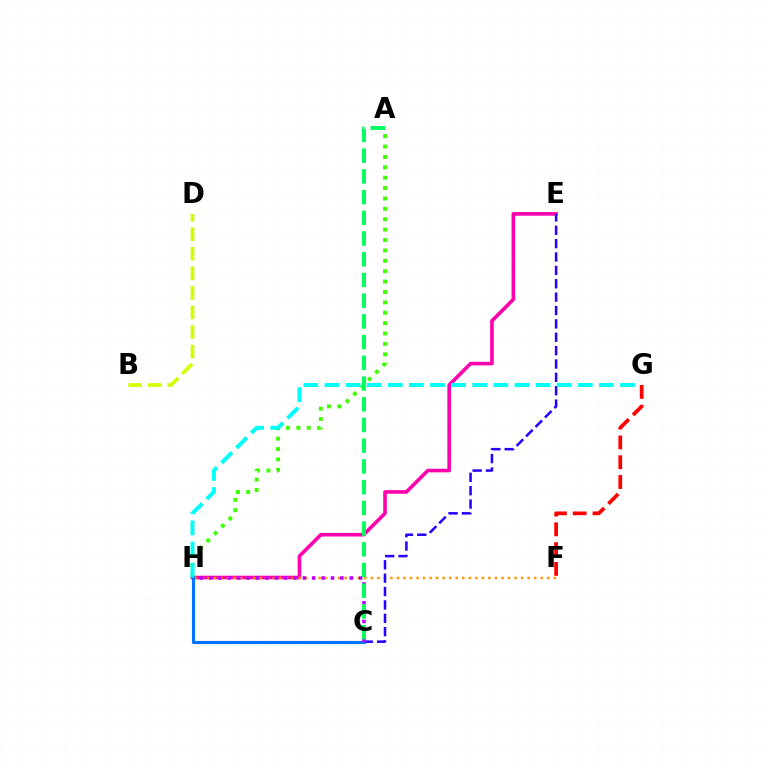{('A', 'H'): [{'color': '#3dff00', 'line_style': 'dotted', 'thickness': 2.82}], ('E', 'H'): [{'color': '#ff00ac', 'line_style': 'solid', 'thickness': 2.59}], ('B', 'D'): [{'color': '#d1ff00', 'line_style': 'dashed', 'thickness': 2.66}], ('F', 'H'): [{'color': '#ff9400', 'line_style': 'dotted', 'thickness': 1.78}], ('C', 'E'): [{'color': '#2500ff', 'line_style': 'dashed', 'thickness': 1.82}], ('C', 'H'): [{'color': '#0074ff', 'line_style': 'solid', 'thickness': 2.26}, {'color': '#b900ff', 'line_style': 'dotted', 'thickness': 2.55}], ('A', 'C'): [{'color': '#00ff5c', 'line_style': 'dashed', 'thickness': 2.81}], ('G', 'H'): [{'color': '#00fff6', 'line_style': 'dashed', 'thickness': 2.87}], ('F', 'G'): [{'color': '#ff0000', 'line_style': 'dashed', 'thickness': 2.69}]}